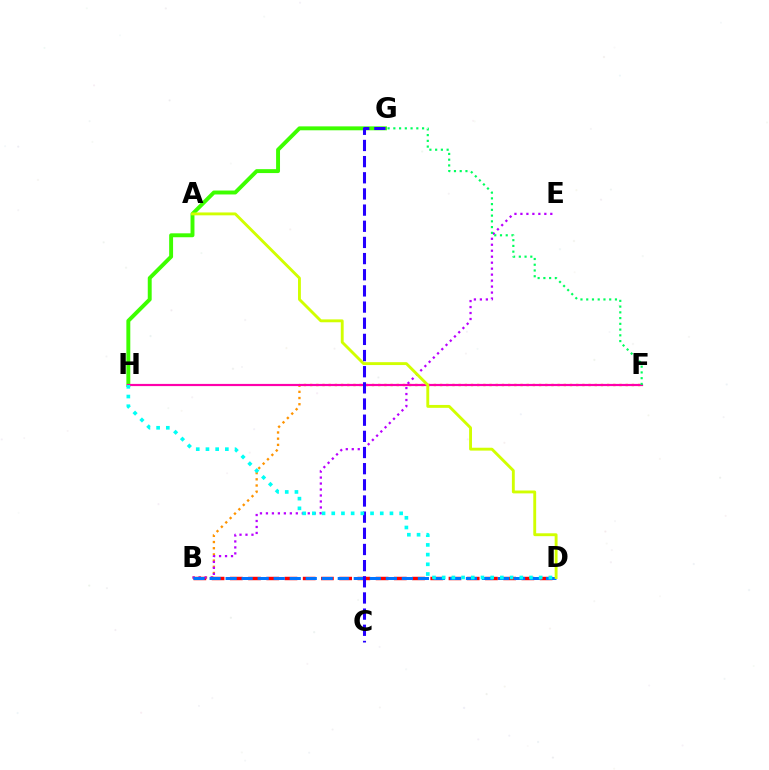{('B', 'F'): [{'color': '#ff9400', 'line_style': 'dotted', 'thickness': 1.68}], ('B', 'D'): [{'color': '#ff0000', 'line_style': 'dashed', 'thickness': 2.48}, {'color': '#0074ff', 'line_style': 'dashed', 'thickness': 2.18}], ('G', 'H'): [{'color': '#3dff00', 'line_style': 'solid', 'thickness': 2.82}], ('B', 'E'): [{'color': '#b900ff', 'line_style': 'dotted', 'thickness': 1.62}], ('F', 'H'): [{'color': '#ff00ac', 'line_style': 'solid', 'thickness': 1.57}], ('A', 'D'): [{'color': '#d1ff00', 'line_style': 'solid', 'thickness': 2.07}], ('F', 'G'): [{'color': '#00ff5c', 'line_style': 'dotted', 'thickness': 1.56}], ('C', 'G'): [{'color': '#2500ff', 'line_style': 'dashed', 'thickness': 2.2}], ('D', 'H'): [{'color': '#00fff6', 'line_style': 'dotted', 'thickness': 2.64}]}